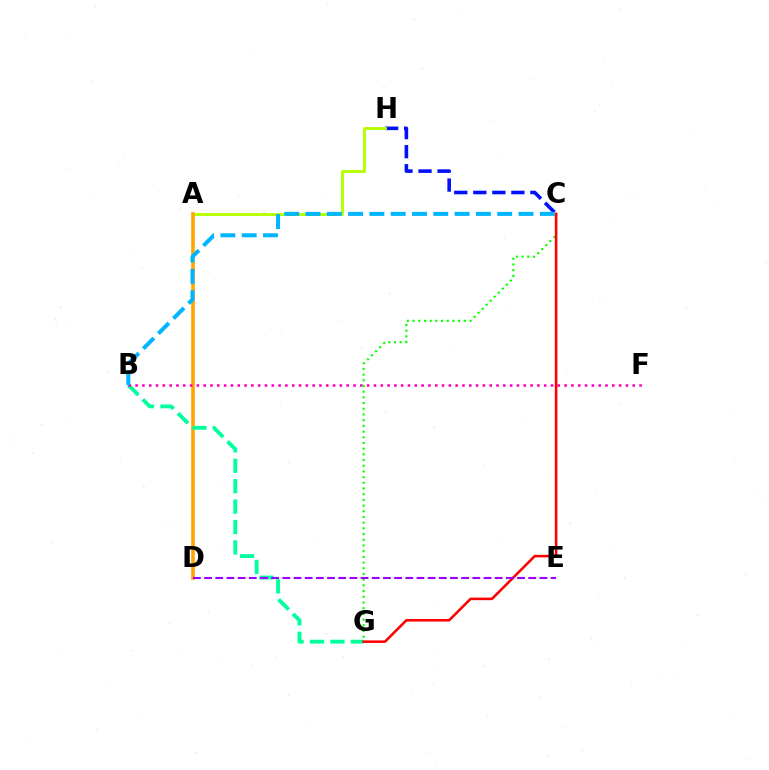{('C', 'H'): [{'color': '#0010ff', 'line_style': 'dashed', 'thickness': 2.59}], ('A', 'H'): [{'color': '#b3ff00', 'line_style': 'solid', 'thickness': 2.08}], ('A', 'D'): [{'color': '#ffa500', 'line_style': 'solid', 'thickness': 2.6}], ('B', 'G'): [{'color': '#00ff9d', 'line_style': 'dashed', 'thickness': 2.77}], ('B', 'F'): [{'color': '#ff00bd', 'line_style': 'dotted', 'thickness': 1.85}], ('B', 'C'): [{'color': '#00b5ff', 'line_style': 'dashed', 'thickness': 2.89}], ('C', 'G'): [{'color': '#08ff00', 'line_style': 'dotted', 'thickness': 1.55}, {'color': '#ff0000', 'line_style': 'solid', 'thickness': 1.83}], ('D', 'E'): [{'color': '#9b00ff', 'line_style': 'dashed', 'thickness': 1.52}]}